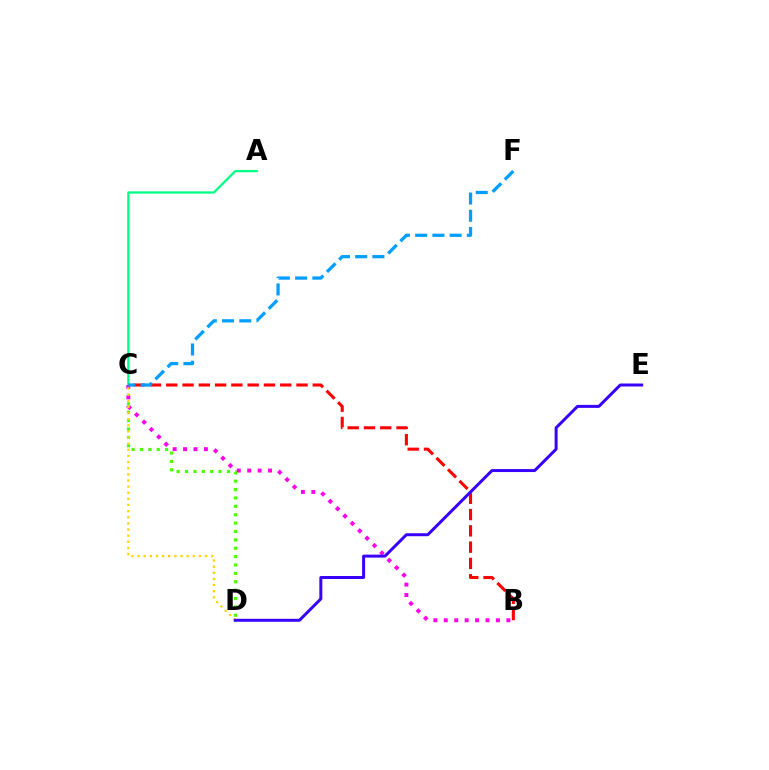{('A', 'C'): [{'color': '#00ff86', 'line_style': 'solid', 'thickness': 1.65}], ('C', 'D'): [{'color': '#4fff00', 'line_style': 'dotted', 'thickness': 2.28}, {'color': '#ffd500', 'line_style': 'dotted', 'thickness': 1.67}], ('B', 'C'): [{'color': '#ff00ed', 'line_style': 'dotted', 'thickness': 2.83}, {'color': '#ff0000', 'line_style': 'dashed', 'thickness': 2.21}], ('C', 'F'): [{'color': '#009eff', 'line_style': 'dashed', 'thickness': 2.34}], ('D', 'E'): [{'color': '#3700ff', 'line_style': 'solid', 'thickness': 2.14}]}